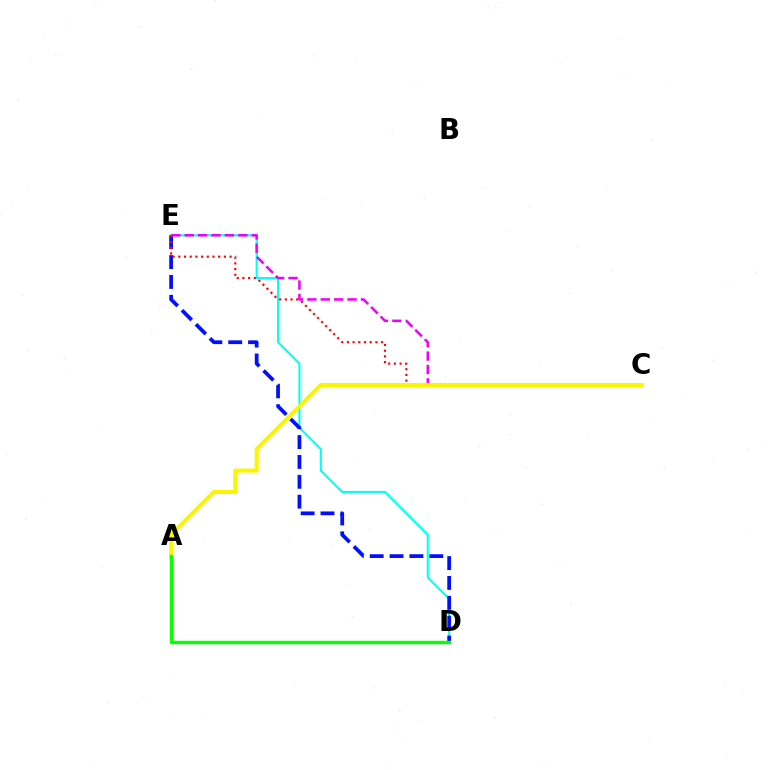{('D', 'E'): [{'color': '#00fff6', 'line_style': 'solid', 'thickness': 1.5}, {'color': '#0010ff', 'line_style': 'dashed', 'thickness': 2.7}], ('C', 'E'): [{'color': '#ff0000', 'line_style': 'dotted', 'thickness': 1.55}, {'color': '#ee00ff', 'line_style': 'dashed', 'thickness': 1.82}], ('A', 'C'): [{'color': '#fcf500', 'line_style': 'solid', 'thickness': 2.9}], ('A', 'D'): [{'color': '#08ff00', 'line_style': 'solid', 'thickness': 2.46}]}